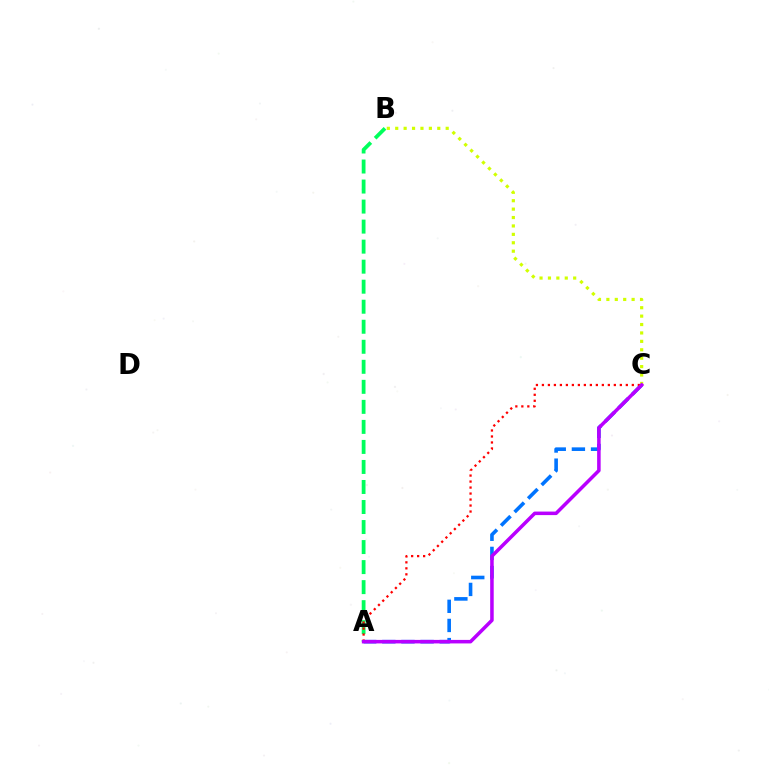{('A', 'B'): [{'color': '#00ff5c', 'line_style': 'dashed', 'thickness': 2.72}], ('A', 'C'): [{'color': '#0074ff', 'line_style': 'dashed', 'thickness': 2.6}, {'color': '#ff0000', 'line_style': 'dotted', 'thickness': 1.63}, {'color': '#b900ff', 'line_style': 'solid', 'thickness': 2.54}], ('B', 'C'): [{'color': '#d1ff00', 'line_style': 'dotted', 'thickness': 2.29}]}